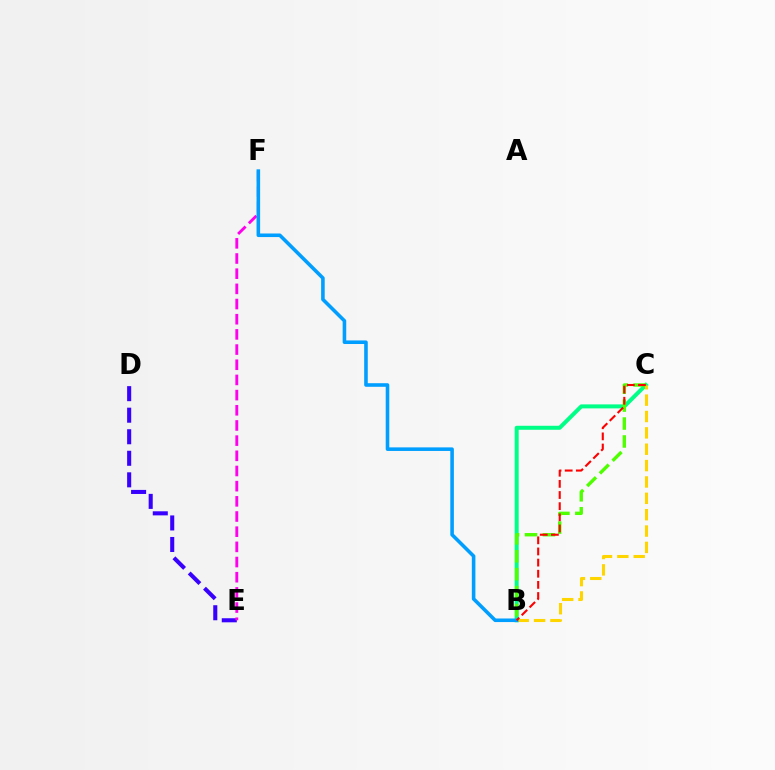{('D', 'E'): [{'color': '#3700ff', 'line_style': 'dashed', 'thickness': 2.93}], ('B', 'C'): [{'color': '#00ff86', 'line_style': 'solid', 'thickness': 2.88}, {'color': '#4fff00', 'line_style': 'dashed', 'thickness': 2.44}, {'color': '#ffd500', 'line_style': 'dashed', 'thickness': 2.22}, {'color': '#ff0000', 'line_style': 'dashed', 'thickness': 1.51}], ('E', 'F'): [{'color': '#ff00ed', 'line_style': 'dashed', 'thickness': 2.06}], ('B', 'F'): [{'color': '#009eff', 'line_style': 'solid', 'thickness': 2.57}]}